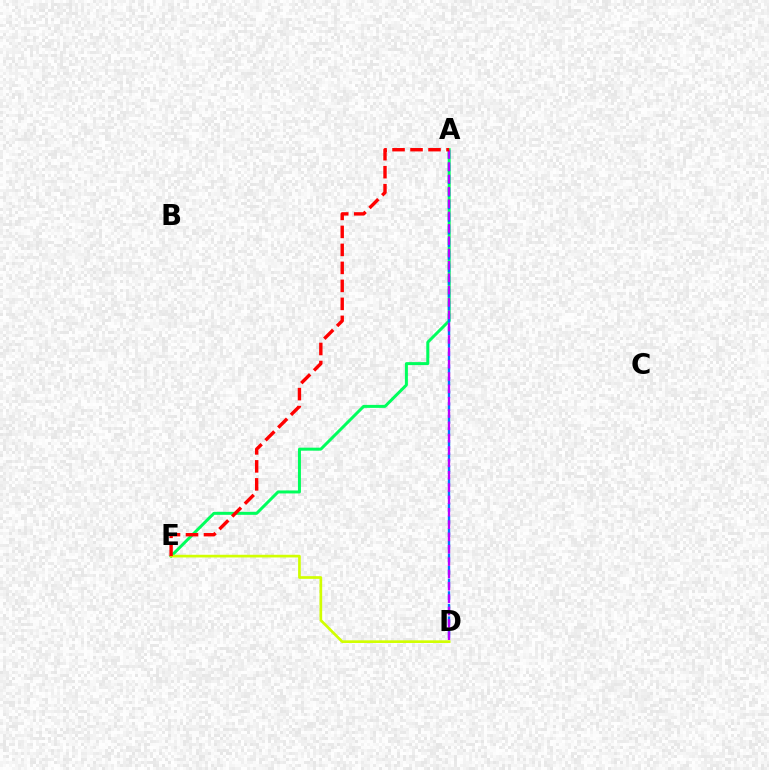{('A', 'E'): [{'color': '#00ff5c', 'line_style': 'solid', 'thickness': 2.15}, {'color': '#ff0000', 'line_style': 'dashed', 'thickness': 2.44}], ('A', 'D'): [{'color': '#0074ff', 'line_style': 'dashed', 'thickness': 1.71}, {'color': '#b900ff', 'line_style': 'dashed', 'thickness': 1.68}], ('D', 'E'): [{'color': '#d1ff00', 'line_style': 'solid', 'thickness': 1.93}]}